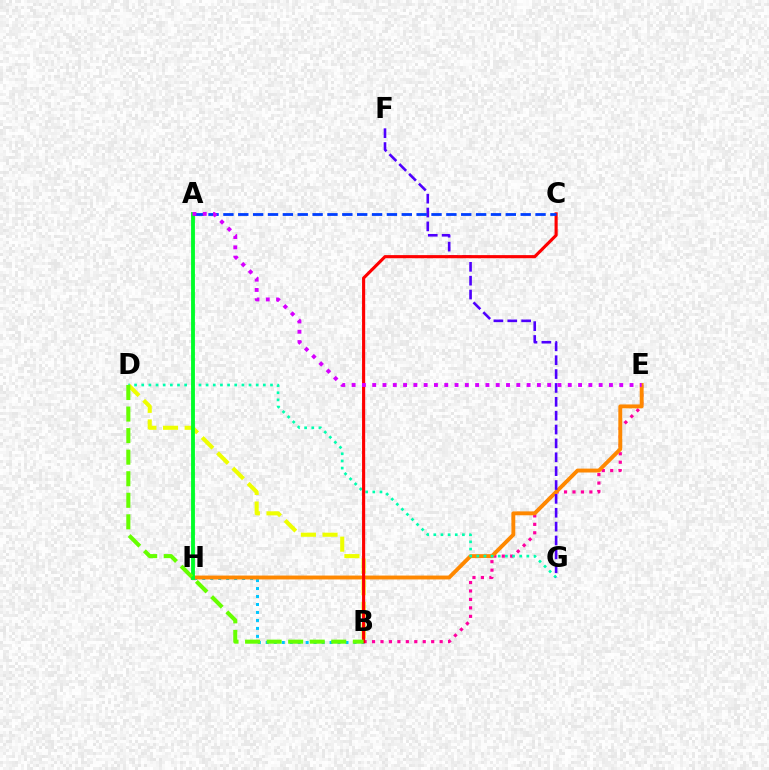{('B', 'H'): [{'color': '#00c7ff', 'line_style': 'dotted', 'thickness': 2.17}], ('B', 'E'): [{'color': '#ff00a0', 'line_style': 'dotted', 'thickness': 2.3}], ('E', 'H'): [{'color': '#ff8800', 'line_style': 'solid', 'thickness': 2.8}], ('B', 'D'): [{'color': '#eeff00', 'line_style': 'dashed', 'thickness': 2.94}, {'color': '#66ff00', 'line_style': 'dashed', 'thickness': 2.93}], ('D', 'G'): [{'color': '#00ffaf', 'line_style': 'dotted', 'thickness': 1.94}], ('F', 'G'): [{'color': '#4f00ff', 'line_style': 'dashed', 'thickness': 1.88}], ('B', 'C'): [{'color': '#ff0000', 'line_style': 'solid', 'thickness': 2.25}], ('A', 'H'): [{'color': '#00ff27', 'line_style': 'solid', 'thickness': 2.78}], ('A', 'C'): [{'color': '#003fff', 'line_style': 'dashed', 'thickness': 2.02}], ('A', 'E'): [{'color': '#d600ff', 'line_style': 'dotted', 'thickness': 2.8}]}